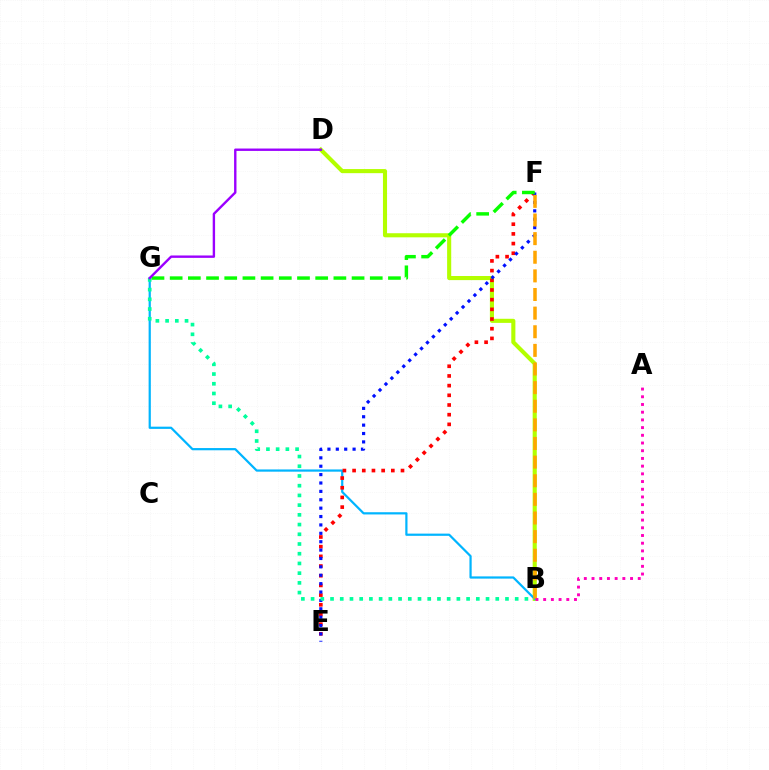{('B', 'D'): [{'color': '#b3ff00', 'line_style': 'solid', 'thickness': 2.95}], ('B', 'G'): [{'color': '#00b5ff', 'line_style': 'solid', 'thickness': 1.6}, {'color': '#00ff9d', 'line_style': 'dotted', 'thickness': 2.64}], ('E', 'F'): [{'color': '#ff0000', 'line_style': 'dotted', 'thickness': 2.63}, {'color': '#0010ff', 'line_style': 'dotted', 'thickness': 2.28}], ('B', 'F'): [{'color': '#ffa500', 'line_style': 'dashed', 'thickness': 2.53}], ('A', 'B'): [{'color': '#ff00bd', 'line_style': 'dotted', 'thickness': 2.09}], ('F', 'G'): [{'color': '#08ff00', 'line_style': 'dashed', 'thickness': 2.47}], ('D', 'G'): [{'color': '#9b00ff', 'line_style': 'solid', 'thickness': 1.72}]}